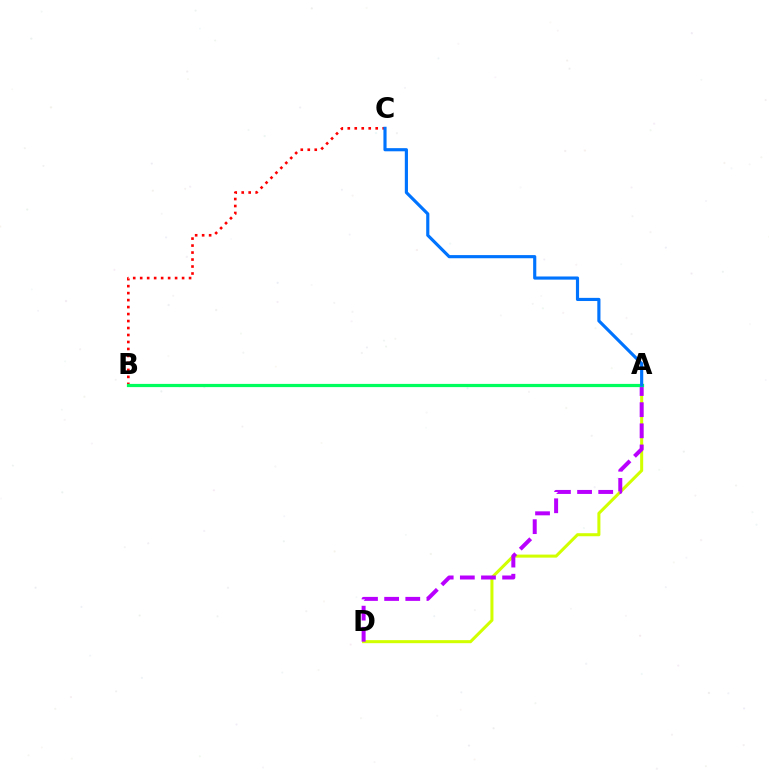{('A', 'D'): [{'color': '#d1ff00', 'line_style': 'solid', 'thickness': 2.19}, {'color': '#b900ff', 'line_style': 'dashed', 'thickness': 2.87}], ('B', 'C'): [{'color': '#ff0000', 'line_style': 'dotted', 'thickness': 1.9}], ('A', 'B'): [{'color': '#00ff5c', 'line_style': 'solid', 'thickness': 2.31}], ('A', 'C'): [{'color': '#0074ff', 'line_style': 'solid', 'thickness': 2.27}]}